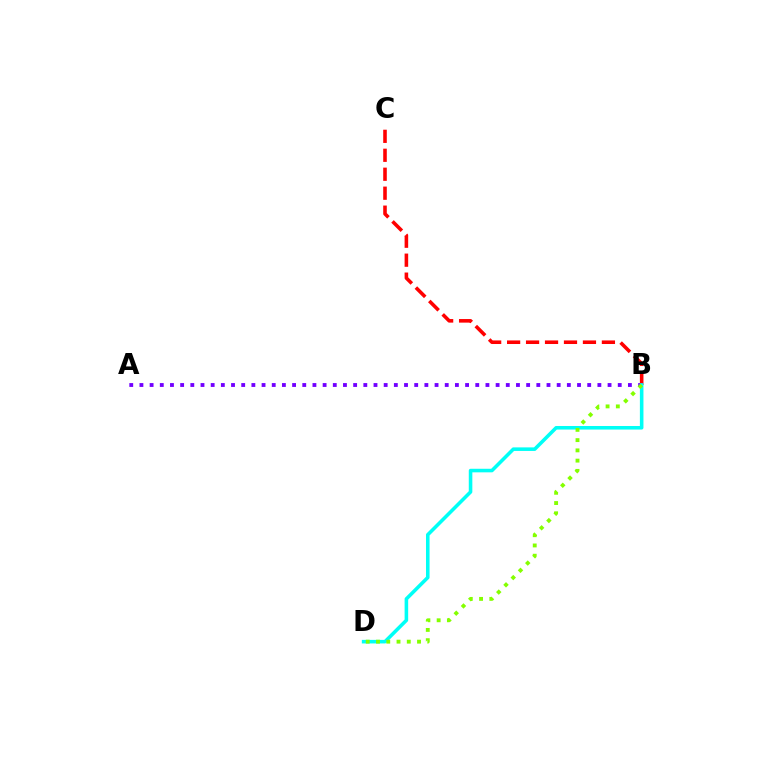{('B', 'C'): [{'color': '#ff0000', 'line_style': 'dashed', 'thickness': 2.58}], ('A', 'B'): [{'color': '#7200ff', 'line_style': 'dotted', 'thickness': 2.76}], ('B', 'D'): [{'color': '#00fff6', 'line_style': 'solid', 'thickness': 2.57}, {'color': '#84ff00', 'line_style': 'dotted', 'thickness': 2.79}]}